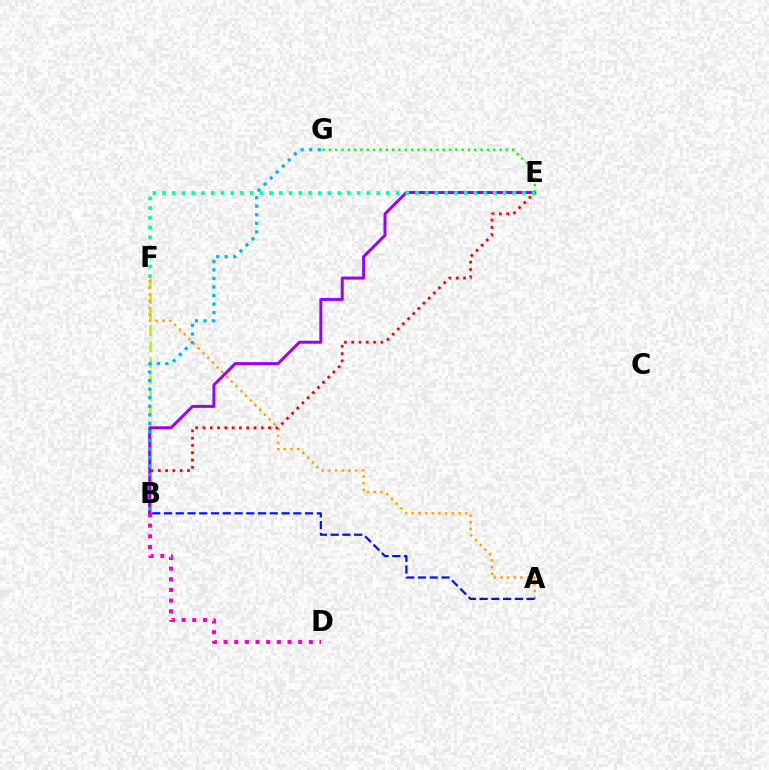{('B', 'F'): [{'color': '#b3ff00', 'line_style': 'dashed', 'thickness': 2.19}], ('A', 'F'): [{'color': '#ffa500', 'line_style': 'dotted', 'thickness': 1.81}], ('B', 'E'): [{'color': '#ff0000', 'line_style': 'dotted', 'thickness': 1.98}, {'color': '#9b00ff', 'line_style': 'solid', 'thickness': 2.14}], ('B', 'G'): [{'color': '#00b5ff', 'line_style': 'dotted', 'thickness': 2.32}], ('E', 'F'): [{'color': '#00ff9d', 'line_style': 'dotted', 'thickness': 2.64}], ('E', 'G'): [{'color': '#08ff00', 'line_style': 'dotted', 'thickness': 1.72}], ('A', 'B'): [{'color': '#0010ff', 'line_style': 'dashed', 'thickness': 1.6}], ('B', 'D'): [{'color': '#ff00bd', 'line_style': 'dotted', 'thickness': 2.9}]}